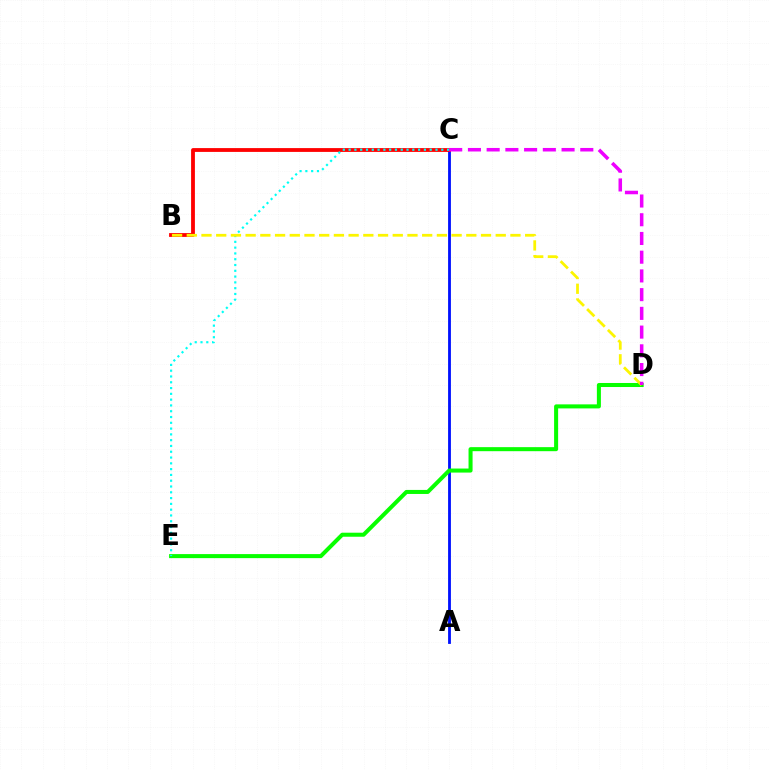{('A', 'C'): [{'color': '#0010ff', 'line_style': 'solid', 'thickness': 2.03}], ('B', 'C'): [{'color': '#ff0000', 'line_style': 'solid', 'thickness': 2.75}], ('D', 'E'): [{'color': '#08ff00', 'line_style': 'solid', 'thickness': 2.9}], ('C', 'E'): [{'color': '#00fff6', 'line_style': 'dotted', 'thickness': 1.57}], ('B', 'D'): [{'color': '#fcf500', 'line_style': 'dashed', 'thickness': 2.0}], ('C', 'D'): [{'color': '#ee00ff', 'line_style': 'dashed', 'thickness': 2.54}]}